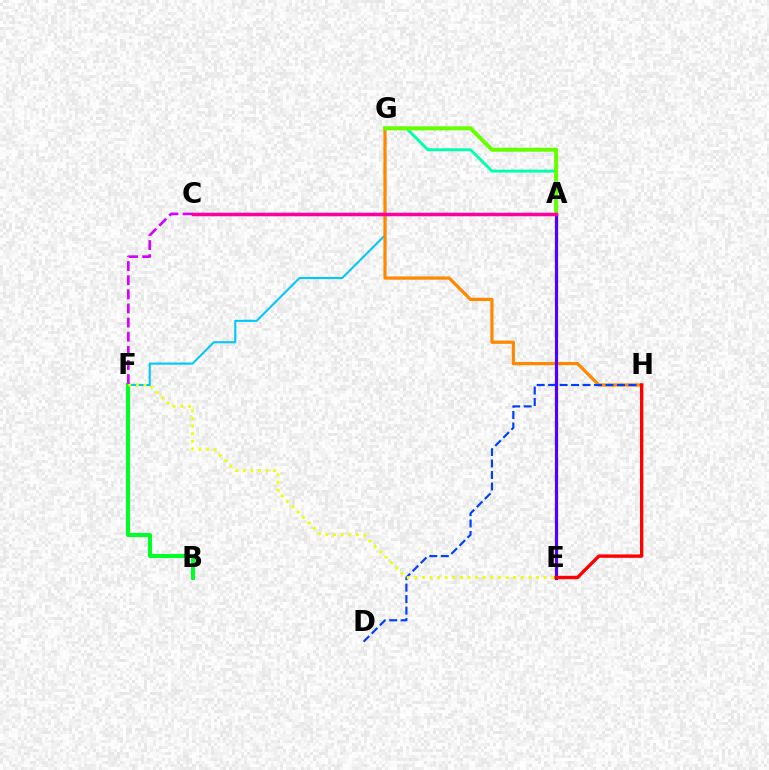{('F', 'G'): [{'color': '#00c7ff', 'line_style': 'solid', 'thickness': 1.5}], ('B', 'F'): [{'color': '#00ff27', 'line_style': 'solid', 'thickness': 2.9}], ('G', 'H'): [{'color': '#ff8800', 'line_style': 'solid', 'thickness': 2.32}], ('D', 'H'): [{'color': '#003fff', 'line_style': 'dashed', 'thickness': 1.56}], ('E', 'F'): [{'color': '#eeff00', 'line_style': 'dotted', 'thickness': 2.07}], ('A', 'G'): [{'color': '#00ffaf', 'line_style': 'solid', 'thickness': 2.1}, {'color': '#66ff00', 'line_style': 'solid', 'thickness': 2.9}], ('C', 'F'): [{'color': '#d600ff', 'line_style': 'dashed', 'thickness': 1.92}], ('A', 'E'): [{'color': '#4f00ff', 'line_style': 'solid', 'thickness': 2.3}], ('E', 'H'): [{'color': '#ff0000', 'line_style': 'solid', 'thickness': 2.42}], ('A', 'C'): [{'color': '#ff00a0', 'line_style': 'solid', 'thickness': 2.52}]}